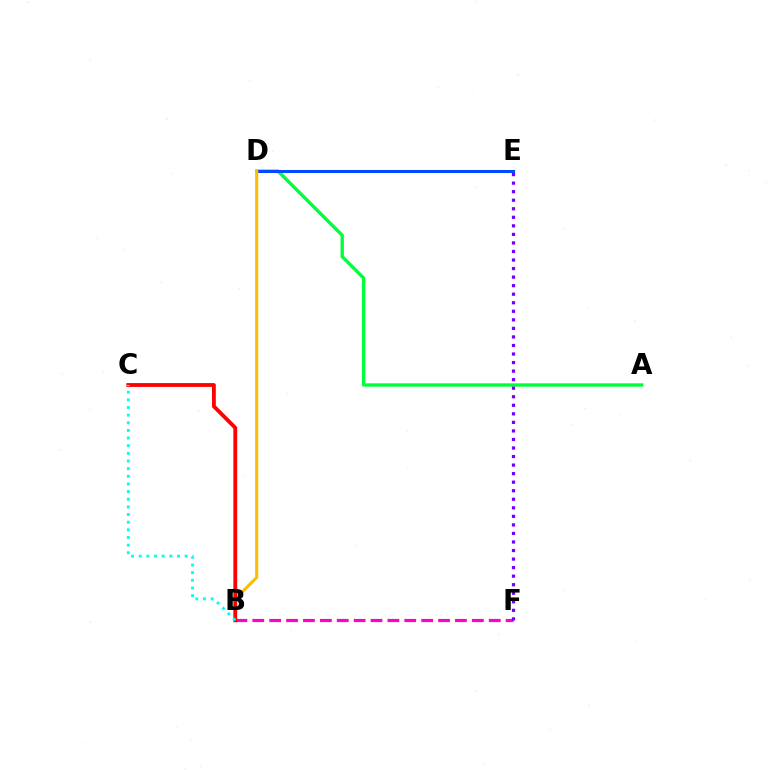{('B', 'F'): [{'color': '#ff00cf', 'line_style': 'dashed', 'thickness': 2.29}], ('D', 'E'): [{'color': '#84ff00', 'line_style': 'dotted', 'thickness': 2.2}, {'color': '#004bff', 'line_style': 'solid', 'thickness': 2.19}], ('A', 'D'): [{'color': '#00ff39', 'line_style': 'solid', 'thickness': 2.41}], ('B', 'D'): [{'color': '#ffbd00', 'line_style': 'solid', 'thickness': 2.24}], ('B', 'C'): [{'color': '#ff0000', 'line_style': 'solid', 'thickness': 2.76}, {'color': '#00fff6', 'line_style': 'dotted', 'thickness': 2.08}], ('E', 'F'): [{'color': '#7200ff', 'line_style': 'dotted', 'thickness': 2.32}]}